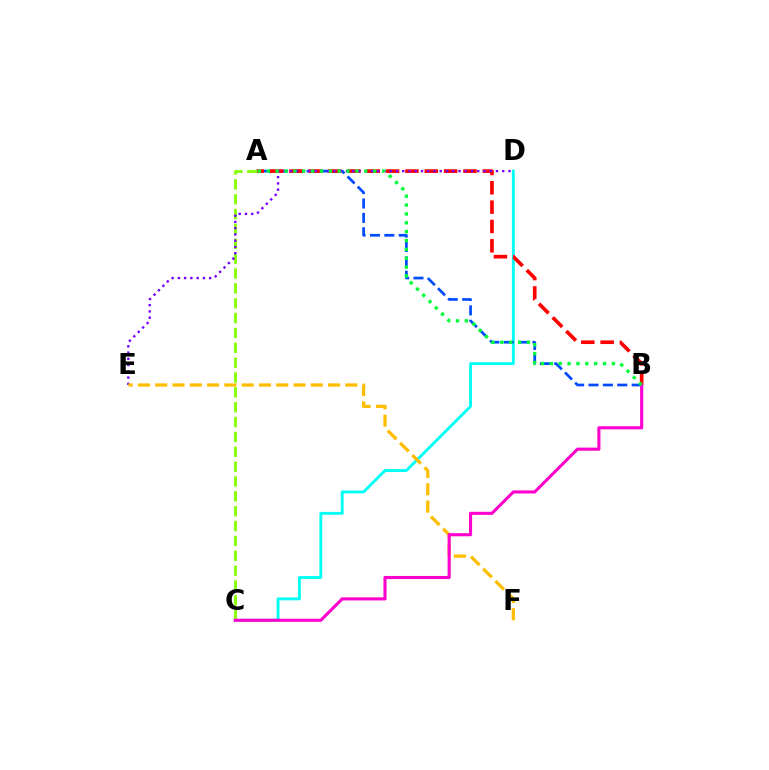{('C', 'D'): [{'color': '#00fff6', 'line_style': 'solid', 'thickness': 2.08}], ('A', 'B'): [{'color': '#004bff', 'line_style': 'dashed', 'thickness': 1.95}, {'color': '#ff0000', 'line_style': 'dashed', 'thickness': 2.63}, {'color': '#00ff39', 'line_style': 'dotted', 'thickness': 2.41}], ('A', 'C'): [{'color': '#84ff00', 'line_style': 'dashed', 'thickness': 2.02}], ('D', 'E'): [{'color': '#7200ff', 'line_style': 'dotted', 'thickness': 1.7}], ('E', 'F'): [{'color': '#ffbd00', 'line_style': 'dashed', 'thickness': 2.35}], ('B', 'C'): [{'color': '#ff00cf', 'line_style': 'solid', 'thickness': 2.24}]}